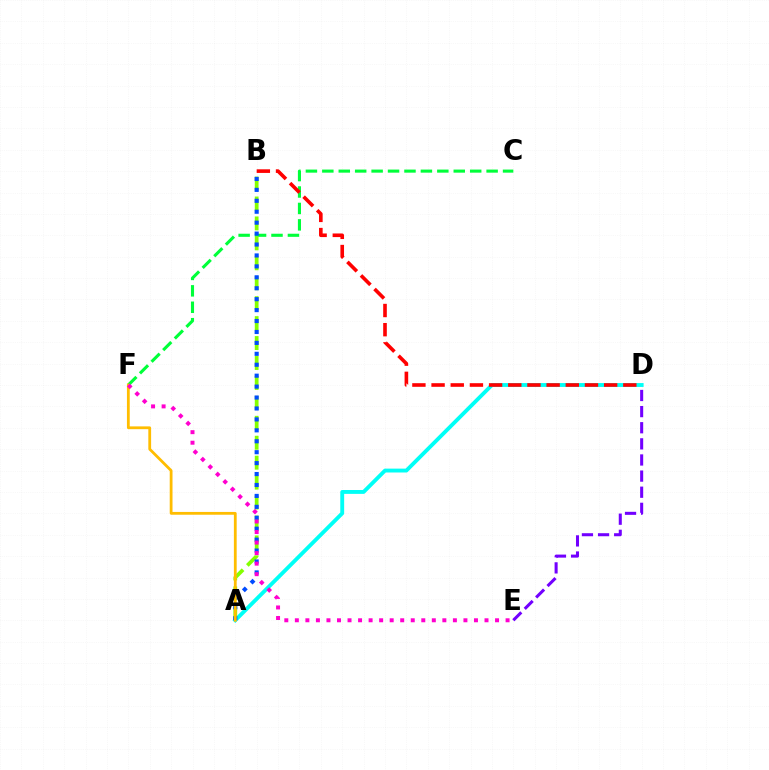{('C', 'F'): [{'color': '#00ff39', 'line_style': 'dashed', 'thickness': 2.23}], ('A', 'B'): [{'color': '#84ff00', 'line_style': 'dashed', 'thickness': 2.71}, {'color': '#004bff', 'line_style': 'dotted', 'thickness': 2.97}], ('A', 'D'): [{'color': '#00fff6', 'line_style': 'solid', 'thickness': 2.79}], ('A', 'F'): [{'color': '#ffbd00', 'line_style': 'solid', 'thickness': 2.01}], ('D', 'E'): [{'color': '#7200ff', 'line_style': 'dashed', 'thickness': 2.19}], ('B', 'D'): [{'color': '#ff0000', 'line_style': 'dashed', 'thickness': 2.6}], ('E', 'F'): [{'color': '#ff00cf', 'line_style': 'dotted', 'thickness': 2.86}]}